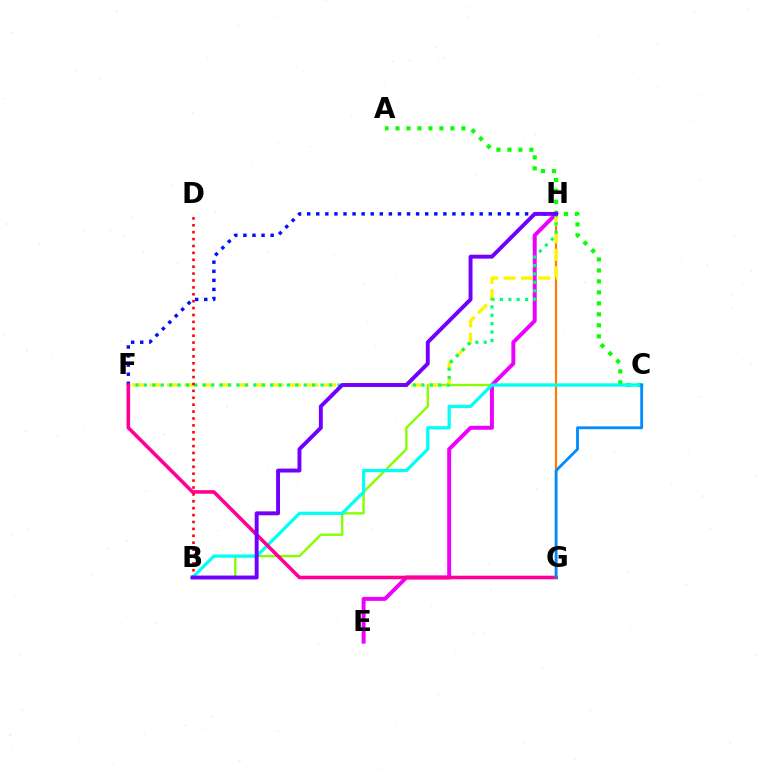{('G', 'H'): [{'color': '#ff7c00', 'line_style': 'solid', 'thickness': 1.56}], ('B', 'C'): [{'color': '#84ff00', 'line_style': 'solid', 'thickness': 1.69}, {'color': '#00fff6', 'line_style': 'solid', 'thickness': 2.33}], ('A', 'C'): [{'color': '#08ff00', 'line_style': 'dotted', 'thickness': 2.98}], ('E', 'H'): [{'color': '#ee00ff', 'line_style': 'solid', 'thickness': 2.84}], ('F', 'H'): [{'color': '#fcf500', 'line_style': 'dashed', 'thickness': 2.37}, {'color': '#00ff74', 'line_style': 'dotted', 'thickness': 2.29}, {'color': '#0010ff', 'line_style': 'dotted', 'thickness': 2.47}], ('F', 'G'): [{'color': '#ff0094', 'line_style': 'solid', 'thickness': 2.58}], ('B', 'D'): [{'color': '#ff0000', 'line_style': 'dotted', 'thickness': 1.87}], ('B', 'H'): [{'color': '#7200ff', 'line_style': 'solid', 'thickness': 2.82}], ('C', 'G'): [{'color': '#008cff', 'line_style': 'solid', 'thickness': 2.04}]}